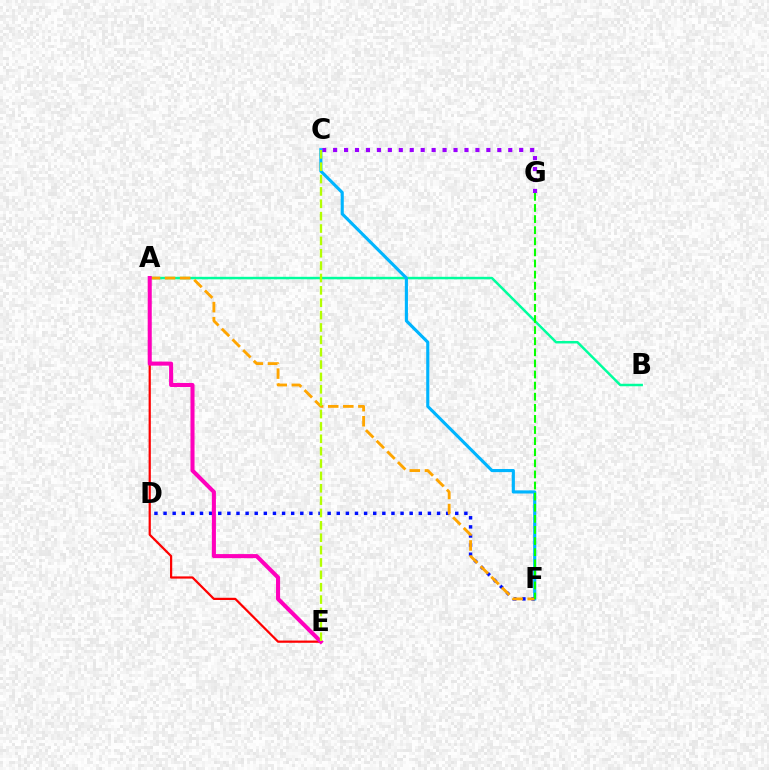{('A', 'E'): [{'color': '#ff0000', 'line_style': 'solid', 'thickness': 1.6}, {'color': '#ff00bd', 'line_style': 'solid', 'thickness': 2.92}], ('C', 'G'): [{'color': '#9b00ff', 'line_style': 'dotted', 'thickness': 2.97}], ('A', 'B'): [{'color': '#00ff9d', 'line_style': 'solid', 'thickness': 1.79}], ('C', 'F'): [{'color': '#00b5ff', 'line_style': 'solid', 'thickness': 2.25}], ('D', 'F'): [{'color': '#0010ff', 'line_style': 'dotted', 'thickness': 2.48}], ('A', 'F'): [{'color': '#ffa500', 'line_style': 'dashed', 'thickness': 2.05}], ('F', 'G'): [{'color': '#08ff00', 'line_style': 'dashed', 'thickness': 1.51}], ('C', 'E'): [{'color': '#b3ff00', 'line_style': 'dashed', 'thickness': 1.68}]}